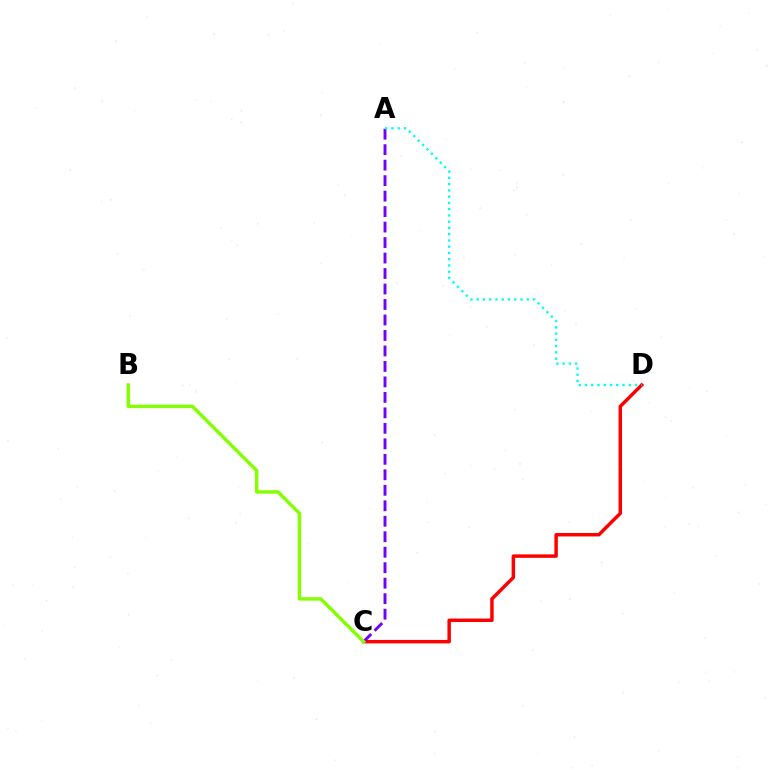{('C', 'D'): [{'color': '#ff0000', 'line_style': 'solid', 'thickness': 2.49}], ('A', 'C'): [{'color': '#7200ff', 'line_style': 'dashed', 'thickness': 2.1}], ('A', 'D'): [{'color': '#00fff6', 'line_style': 'dotted', 'thickness': 1.7}], ('B', 'C'): [{'color': '#84ff00', 'line_style': 'solid', 'thickness': 2.46}]}